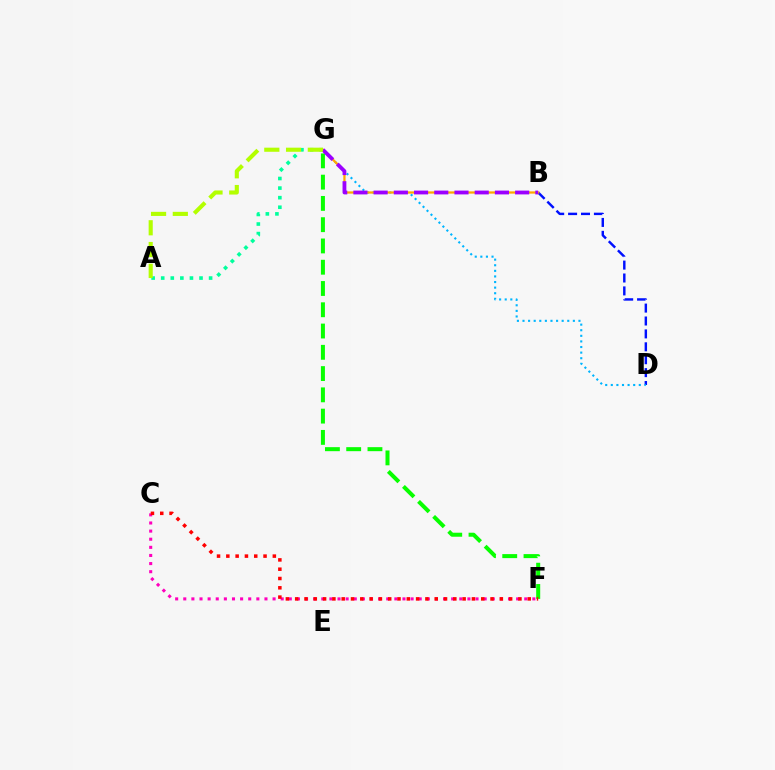{('A', 'G'): [{'color': '#00ff9d', 'line_style': 'dotted', 'thickness': 2.6}, {'color': '#b3ff00', 'line_style': 'dashed', 'thickness': 2.96}], ('F', 'G'): [{'color': '#08ff00', 'line_style': 'dashed', 'thickness': 2.89}], ('B', 'D'): [{'color': '#0010ff', 'line_style': 'dashed', 'thickness': 1.75}], ('D', 'G'): [{'color': '#00b5ff', 'line_style': 'dotted', 'thickness': 1.52}], ('B', 'G'): [{'color': '#ffa500', 'line_style': 'solid', 'thickness': 1.63}, {'color': '#9b00ff', 'line_style': 'dashed', 'thickness': 2.75}], ('C', 'F'): [{'color': '#ff00bd', 'line_style': 'dotted', 'thickness': 2.21}, {'color': '#ff0000', 'line_style': 'dotted', 'thickness': 2.53}]}